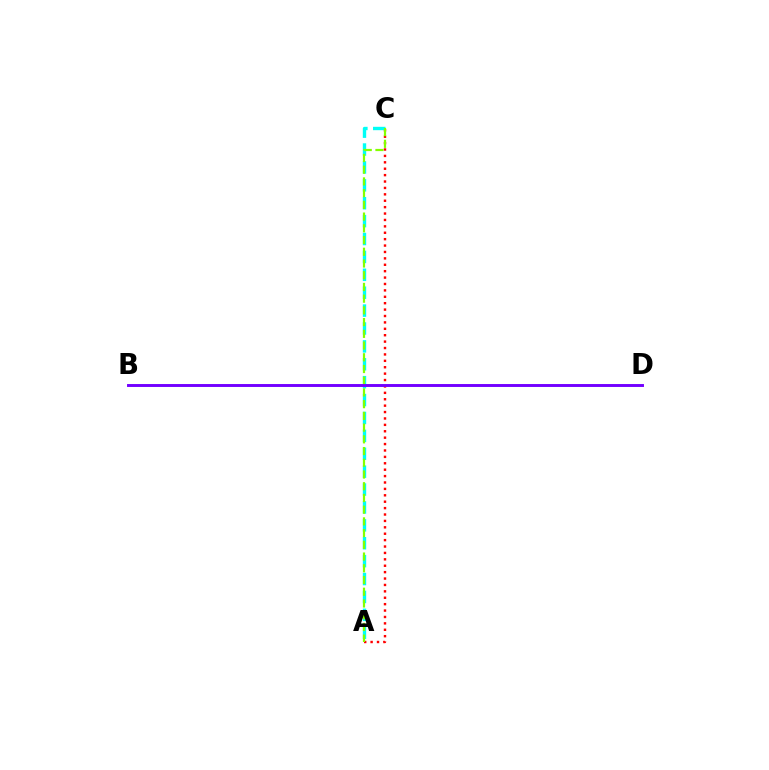{('A', 'C'): [{'color': '#ff0000', 'line_style': 'dotted', 'thickness': 1.74}, {'color': '#00fff6', 'line_style': 'dashed', 'thickness': 2.43}, {'color': '#84ff00', 'line_style': 'dashed', 'thickness': 1.59}], ('B', 'D'): [{'color': '#7200ff', 'line_style': 'solid', 'thickness': 2.11}]}